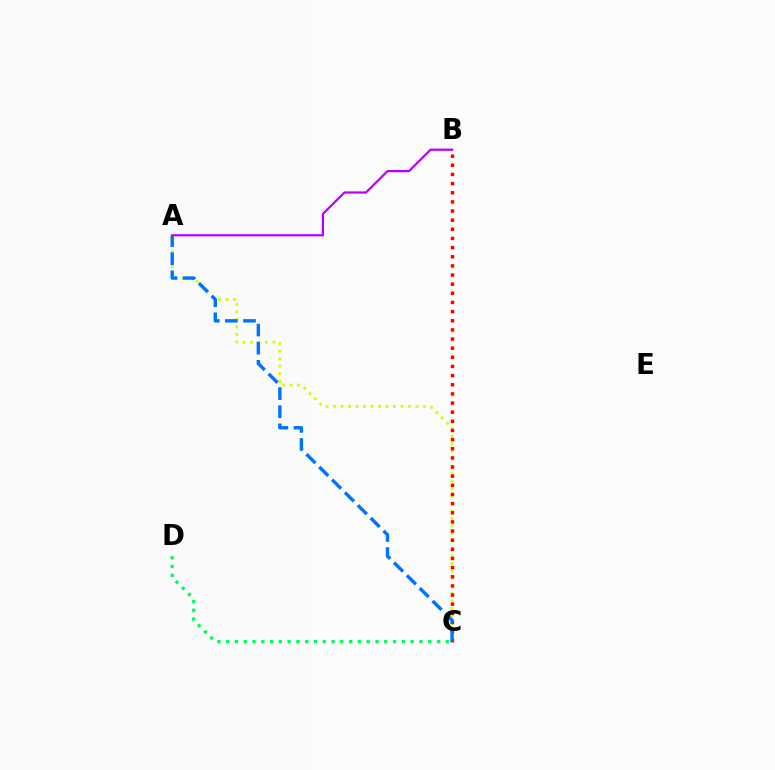{('A', 'C'): [{'color': '#d1ff00', 'line_style': 'dotted', 'thickness': 2.03}, {'color': '#0074ff', 'line_style': 'dashed', 'thickness': 2.46}], ('B', 'C'): [{'color': '#ff0000', 'line_style': 'dotted', 'thickness': 2.48}], ('A', 'B'): [{'color': '#b900ff', 'line_style': 'solid', 'thickness': 1.6}], ('C', 'D'): [{'color': '#00ff5c', 'line_style': 'dotted', 'thickness': 2.39}]}